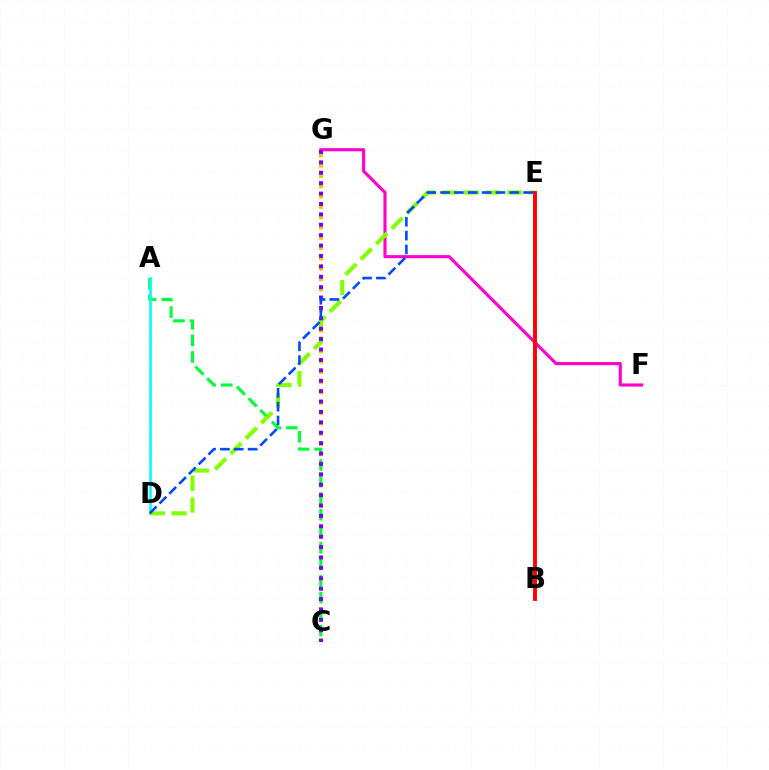{('C', 'G'): [{'color': '#ffbd00', 'line_style': 'dotted', 'thickness': 2.8}, {'color': '#7200ff', 'line_style': 'dotted', 'thickness': 2.83}], ('A', 'C'): [{'color': '#00ff39', 'line_style': 'dashed', 'thickness': 2.25}], ('F', 'G'): [{'color': '#ff00cf', 'line_style': 'solid', 'thickness': 2.24}], ('A', 'D'): [{'color': '#00fff6', 'line_style': 'solid', 'thickness': 1.91}], ('D', 'E'): [{'color': '#84ff00', 'line_style': 'dashed', 'thickness': 2.96}, {'color': '#004bff', 'line_style': 'dashed', 'thickness': 1.88}], ('B', 'E'): [{'color': '#ff0000', 'line_style': 'solid', 'thickness': 2.78}]}